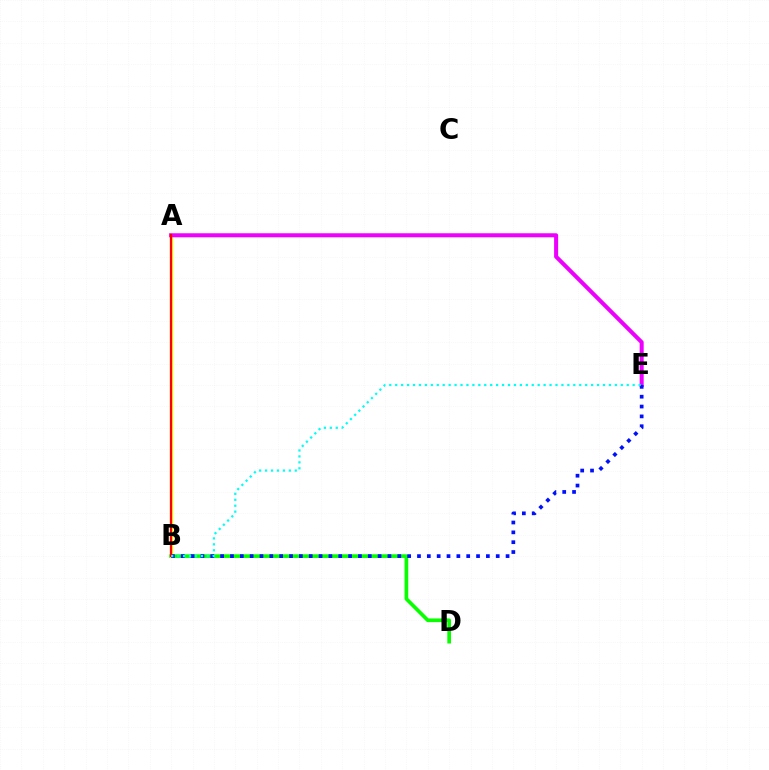{('B', 'D'): [{'color': '#08ff00', 'line_style': 'solid', 'thickness': 2.65}], ('A', 'B'): [{'color': '#fcf500', 'line_style': 'solid', 'thickness': 2.34}, {'color': '#ff0000', 'line_style': 'solid', 'thickness': 1.59}], ('A', 'E'): [{'color': '#ee00ff', 'line_style': 'solid', 'thickness': 2.9}], ('B', 'E'): [{'color': '#0010ff', 'line_style': 'dotted', 'thickness': 2.67}, {'color': '#00fff6', 'line_style': 'dotted', 'thickness': 1.61}]}